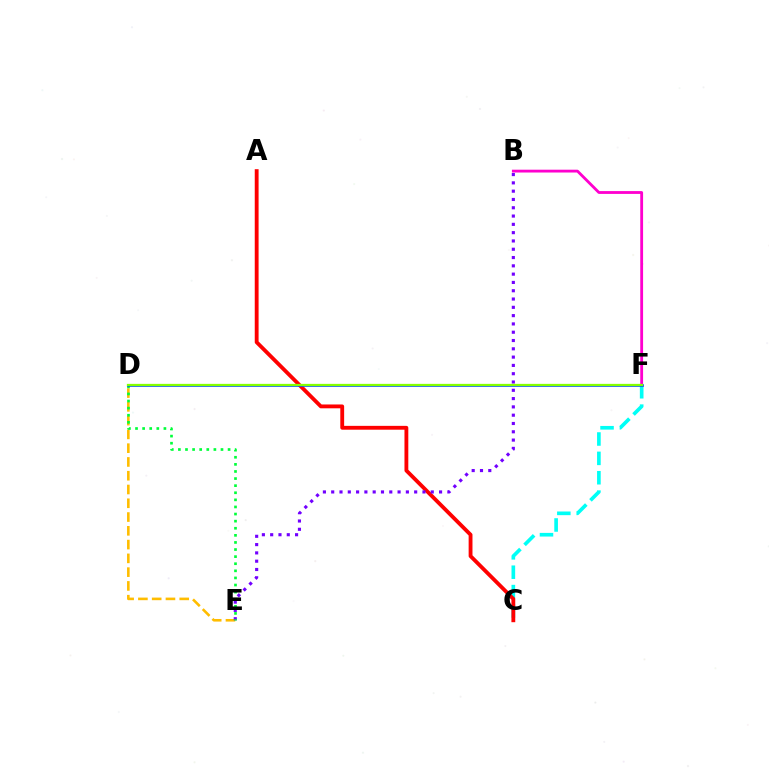{('D', 'E'): [{'color': '#ffbd00', 'line_style': 'dashed', 'thickness': 1.87}, {'color': '#00ff39', 'line_style': 'dotted', 'thickness': 1.93}], ('C', 'F'): [{'color': '#00fff6', 'line_style': 'dashed', 'thickness': 2.63}], ('B', 'F'): [{'color': '#ff00cf', 'line_style': 'solid', 'thickness': 2.03}], ('A', 'C'): [{'color': '#ff0000', 'line_style': 'solid', 'thickness': 2.76}], ('B', 'E'): [{'color': '#7200ff', 'line_style': 'dotted', 'thickness': 2.25}], ('D', 'F'): [{'color': '#004bff', 'line_style': 'solid', 'thickness': 1.89}, {'color': '#84ff00', 'line_style': 'solid', 'thickness': 1.63}]}